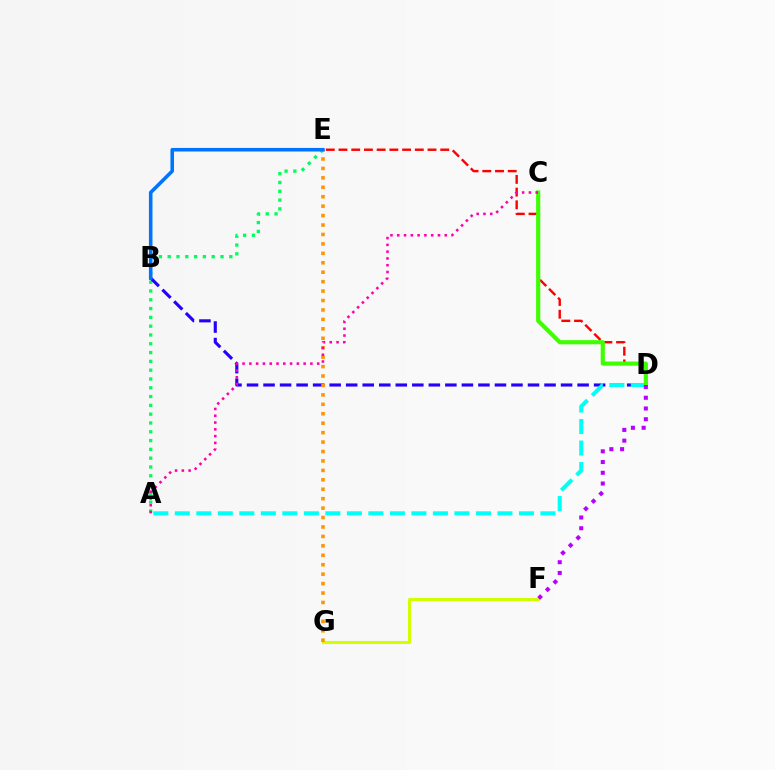{('A', 'E'): [{'color': '#00ff5c', 'line_style': 'dotted', 'thickness': 2.39}], ('B', 'D'): [{'color': '#2500ff', 'line_style': 'dashed', 'thickness': 2.25}], ('A', 'D'): [{'color': '#00fff6', 'line_style': 'dashed', 'thickness': 2.92}], ('D', 'E'): [{'color': '#ff0000', 'line_style': 'dashed', 'thickness': 1.73}], ('F', 'G'): [{'color': '#d1ff00', 'line_style': 'solid', 'thickness': 2.22}], ('C', 'D'): [{'color': '#3dff00', 'line_style': 'solid', 'thickness': 2.99}], ('E', 'G'): [{'color': '#ff9400', 'line_style': 'dotted', 'thickness': 2.56}], ('B', 'E'): [{'color': '#0074ff', 'line_style': 'solid', 'thickness': 2.57}], ('D', 'F'): [{'color': '#b900ff', 'line_style': 'dotted', 'thickness': 2.92}], ('A', 'C'): [{'color': '#ff00ac', 'line_style': 'dotted', 'thickness': 1.84}]}